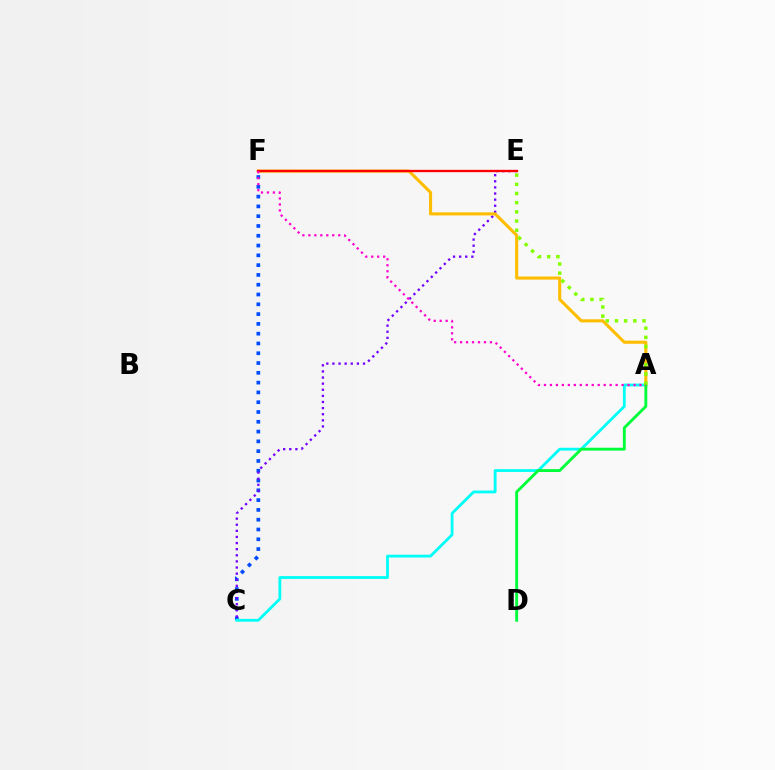{('C', 'F'): [{'color': '#004bff', 'line_style': 'dotted', 'thickness': 2.66}], ('A', 'C'): [{'color': '#00fff6', 'line_style': 'solid', 'thickness': 2.02}], ('C', 'E'): [{'color': '#7200ff', 'line_style': 'dotted', 'thickness': 1.66}], ('A', 'F'): [{'color': '#ffbd00', 'line_style': 'solid', 'thickness': 2.22}, {'color': '#ff00cf', 'line_style': 'dotted', 'thickness': 1.62}], ('E', 'F'): [{'color': '#ff0000', 'line_style': 'solid', 'thickness': 1.68}], ('A', 'D'): [{'color': '#00ff39', 'line_style': 'solid', 'thickness': 2.07}], ('A', 'E'): [{'color': '#84ff00', 'line_style': 'dotted', 'thickness': 2.49}]}